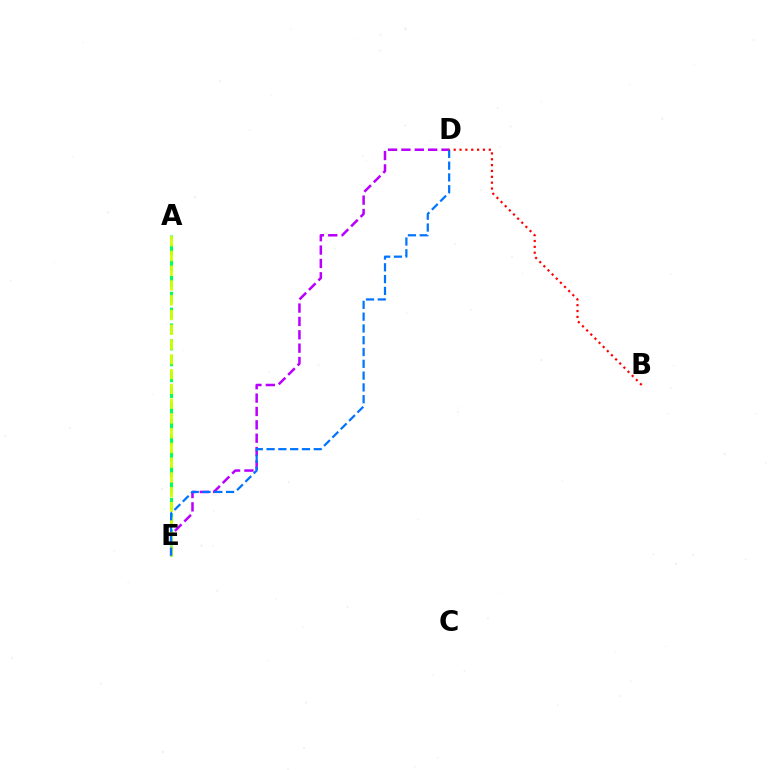{('D', 'E'): [{'color': '#b900ff', 'line_style': 'dashed', 'thickness': 1.82}, {'color': '#0074ff', 'line_style': 'dashed', 'thickness': 1.6}], ('A', 'E'): [{'color': '#00ff5c', 'line_style': 'dashed', 'thickness': 2.15}, {'color': '#d1ff00', 'line_style': 'dashed', 'thickness': 2.01}], ('B', 'D'): [{'color': '#ff0000', 'line_style': 'dotted', 'thickness': 1.59}]}